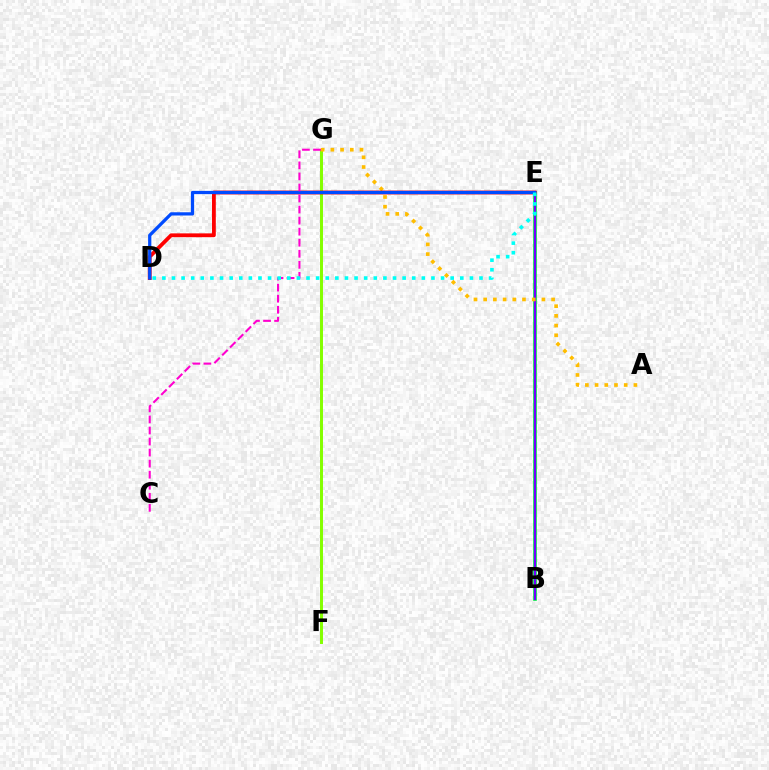{('F', 'G'): [{'color': '#84ff00', 'line_style': 'solid', 'thickness': 2.14}], ('B', 'E'): [{'color': '#00ff39', 'line_style': 'solid', 'thickness': 2.64}, {'color': '#7200ff', 'line_style': 'solid', 'thickness': 1.62}], ('A', 'G'): [{'color': '#ffbd00', 'line_style': 'dotted', 'thickness': 2.64}], ('D', 'E'): [{'color': '#ff0000', 'line_style': 'solid', 'thickness': 2.75}, {'color': '#004bff', 'line_style': 'solid', 'thickness': 2.34}, {'color': '#00fff6', 'line_style': 'dotted', 'thickness': 2.61}], ('C', 'G'): [{'color': '#ff00cf', 'line_style': 'dashed', 'thickness': 1.5}]}